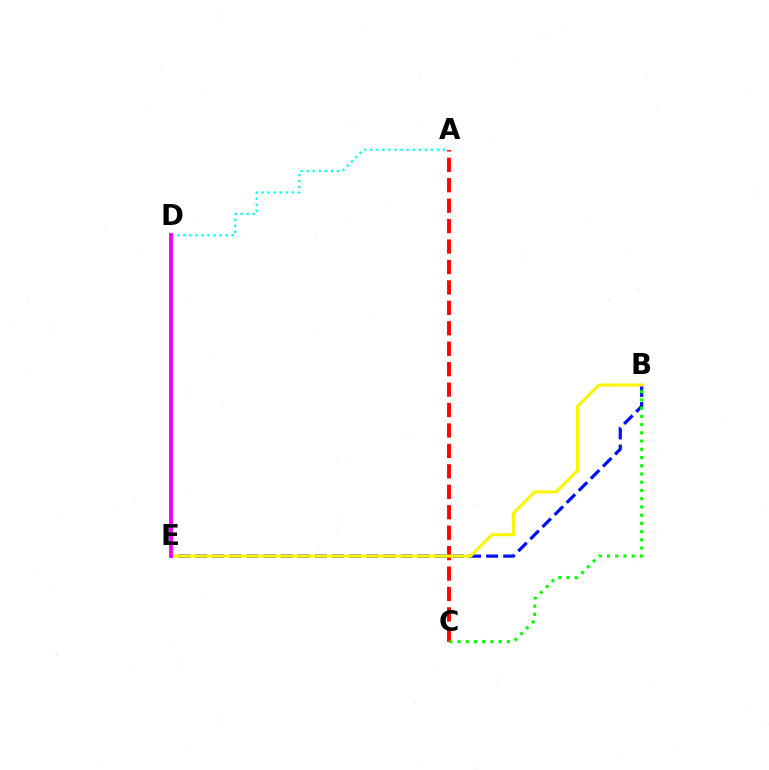{('B', 'E'): [{'color': '#0010ff', 'line_style': 'dashed', 'thickness': 2.32}, {'color': '#fcf500', 'line_style': 'solid', 'thickness': 2.2}], ('A', 'C'): [{'color': '#ff0000', 'line_style': 'dashed', 'thickness': 2.78}], ('B', 'C'): [{'color': '#08ff00', 'line_style': 'dotted', 'thickness': 2.24}], ('A', 'D'): [{'color': '#00fff6', 'line_style': 'dotted', 'thickness': 1.64}], ('D', 'E'): [{'color': '#ee00ff', 'line_style': 'solid', 'thickness': 2.78}]}